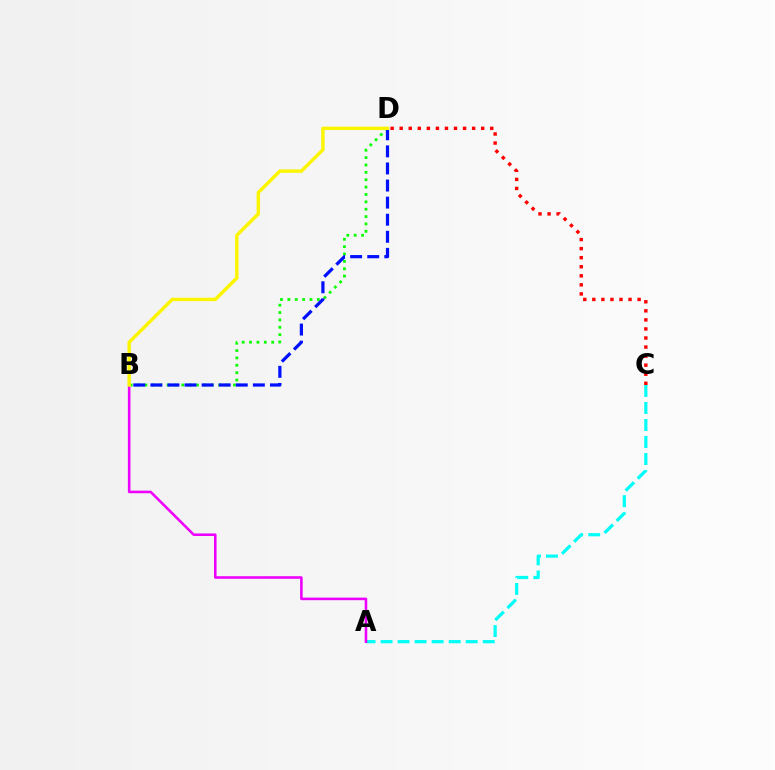{('C', 'D'): [{'color': '#ff0000', 'line_style': 'dotted', 'thickness': 2.46}], ('B', 'D'): [{'color': '#08ff00', 'line_style': 'dotted', 'thickness': 2.0}, {'color': '#0010ff', 'line_style': 'dashed', 'thickness': 2.32}, {'color': '#fcf500', 'line_style': 'solid', 'thickness': 2.46}], ('A', 'C'): [{'color': '#00fff6', 'line_style': 'dashed', 'thickness': 2.31}], ('A', 'B'): [{'color': '#ee00ff', 'line_style': 'solid', 'thickness': 1.85}]}